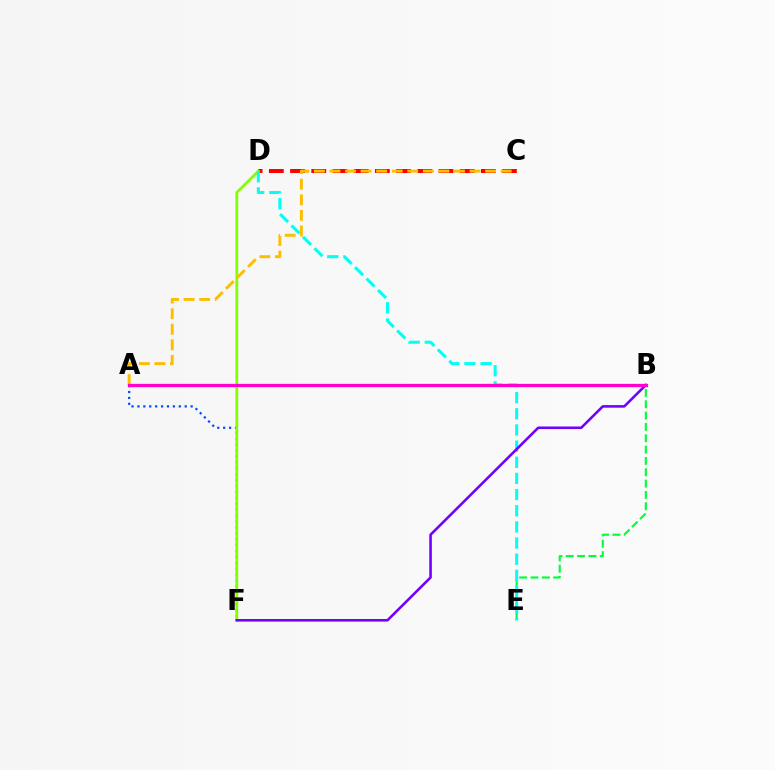{('C', 'D'): [{'color': '#ff0000', 'line_style': 'dashed', 'thickness': 2.88}], ('B', 'E'): [{'color': '#00ff39', 'line_style': 'dashed', 'thickness': 1.54}], ('A', 'F'): [{'color': '#004bff', 'line_style': 'dotted', 'thickness': 1.61}], ('D', 'F'): [{'color': '#84ff00', 'line_style': 'solid', 'thickness': 1.99}], ('D', 'E'): [{'color': '#00fff6', 'line_style': 'dashed', 'thickness': 2.19}], ('B', 'F'): [{'color': '#7200ff', 'line_style': 'solid', 'thickness': 1.86}], ('A', 'C'): [{'color': '#ffbd00', 'line_style': 'dashed', 'thickness': 2.11}], ('A', 'B'): [{'color': '#ff00cf', 'line_style': 'solid', 'thickness': 2.37}]}